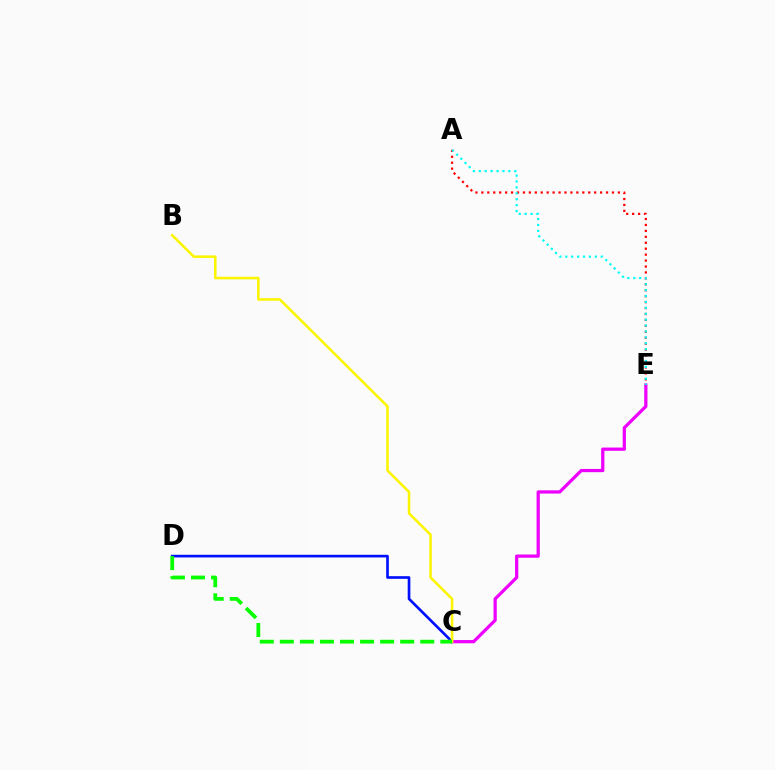{('C', 'D'): [{'color': '#0010ff', 'line_style': 'solid', 'thickness': 1.92}, {'color': '#08ff00', 'line_style': 'dashed', 'thickness': 2.73}], ('A', 'E'): [{'color': '#ff0000', 'line_style': 'dotted', 'thickness': 1.61}, {'color': '#00fff6', 'line_style': 'dotted', 'thickness': 1.6}], ('C', 'E'): [{'color': '#ee00ff', 'line_style': 'solid', 'thickness': 2.33}], ('B', 'C'): [{'color': '#fcf500', 'line_style': 'solid', 'thickness': 1.84}]}